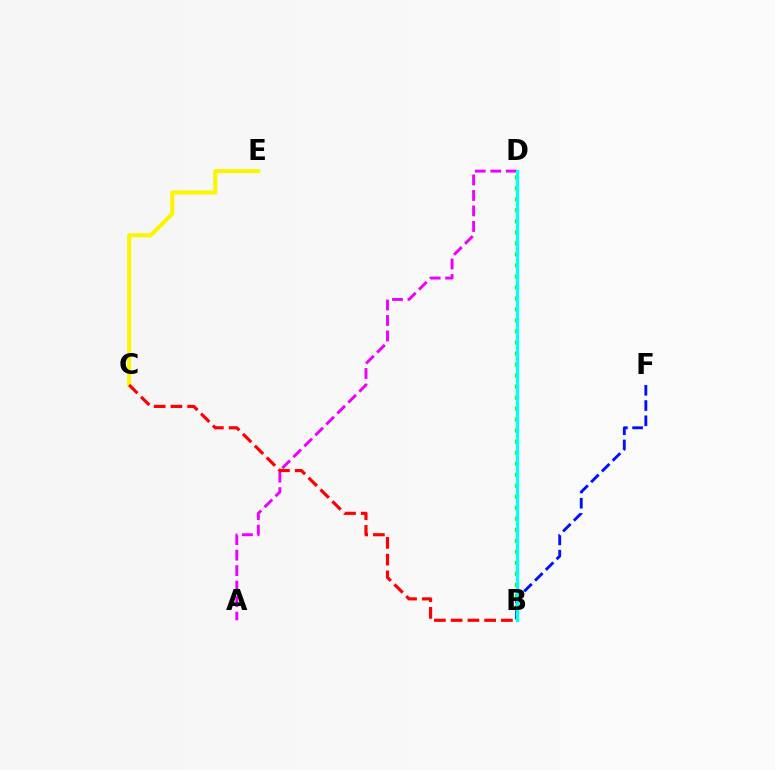{('A', 'D'): [{'color': '#ee00ff', 'line_style': 'dashed', 'thickness': 2.11}], ('B', 'D'): [{'color': '#08ff00', 'line_style': 'dotted', 'thickness': 2.99}, {'color': '#00fff6', 'line_style': 'solid', 'thickness': 2.3}], ('B', 'F'): [{'color': '#0010ff', 'line_style': 'dashed', 'thickness': 2.07}], ('C', 'E'): [{'color': '#fcf500', 'line_style': 'solid', 'thickness': 2.94}], ('B', 'C'): [{'color': '#ff0000', 'line_style': 'dashed', 'thickness': 2.28}]}